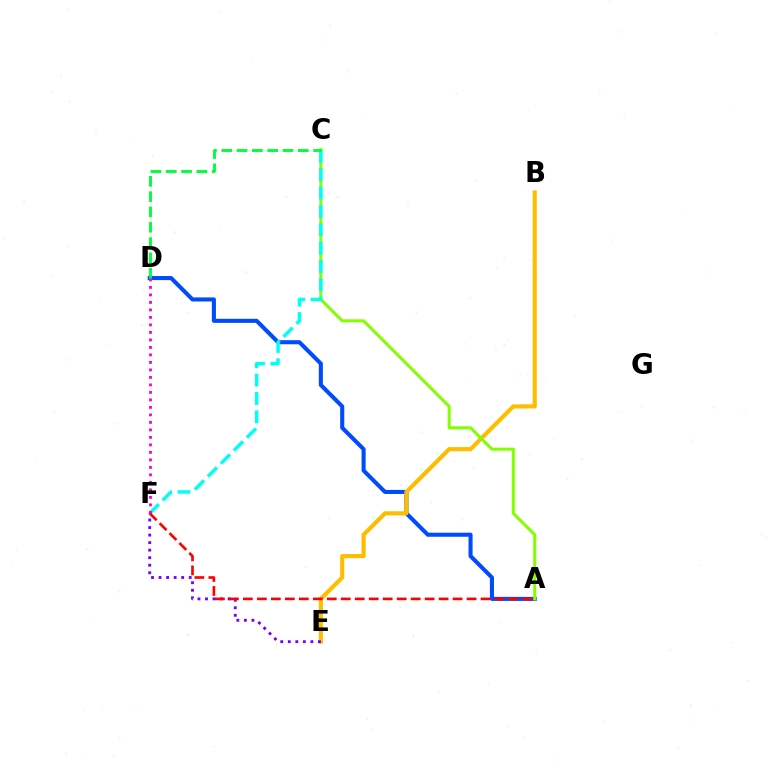{('A', 'D'): [{'color': '#004bff', 'line_style': 'solid', 'thickness': 2.93}], ('B', 'E'): [{'color': '#ffbd00', 'line_style': 'solid', 'thickness': 2.98}], ('A', 'C'): [{'color': '#84ff00', 'line_style': 'solid', 'thickness': 2.19}], ('C', 'F'): [{'color': '#00fff6', 'line_style': 'dashed', 'thickness': 2.49}], ('E', 'F'): [{'color': '#7200ff', 'line_style': 'dotted', 'thickness': 2.05}], ('D', 'F'): [{'color': '#ff00cf', 'line_style': 'dotted', 'thickness': 2.04}], ('A', 'F'): [{'color': '#ff0000', 'line_style': 'dashed', 'thickness': 1.9}], ('C', 'D'): [{'color': '#00ff39', 'line_style': 'dashed', 'thickness': 2.08}]}